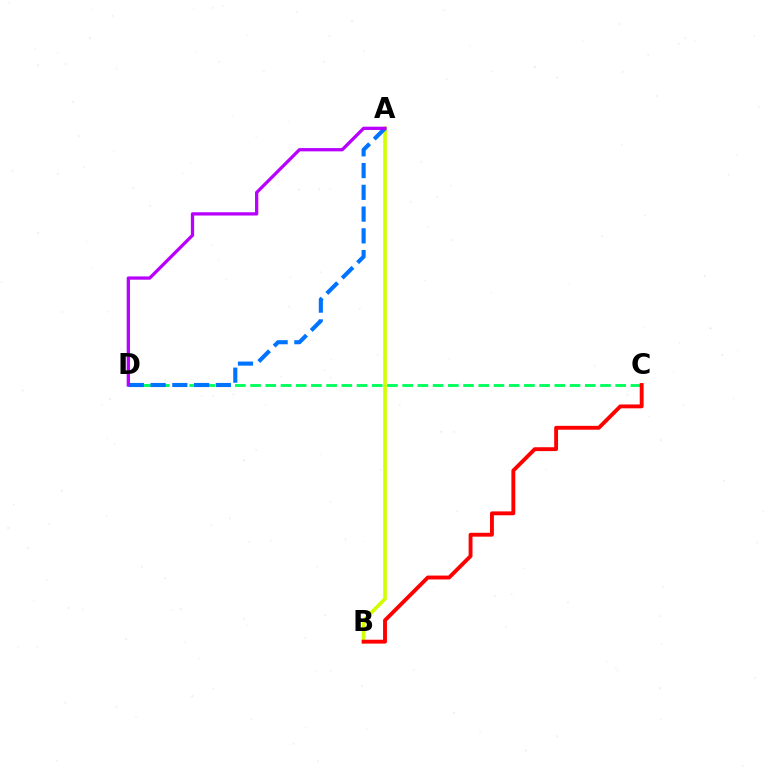{('A', 'B'): [{'color': '#d1ff00', 'line_style': 'solid', 'thickness': 2.62}], ('C', 'D'): [{'color': '#00ff5c', 'line_style': 'dashed', 'thickness': 2.07}], ('A', 'D'): [{'color': '#0074ff', 'line_style': 'dashed', 'thickness': 2.96}, {'color': '#b900ff', 'line_style': 'solid', 'thickness': 2.36}], ('B', 'C'): [{'color': '#ff0000', 'line_style': 'solid', 'thickness': 2.78}]}